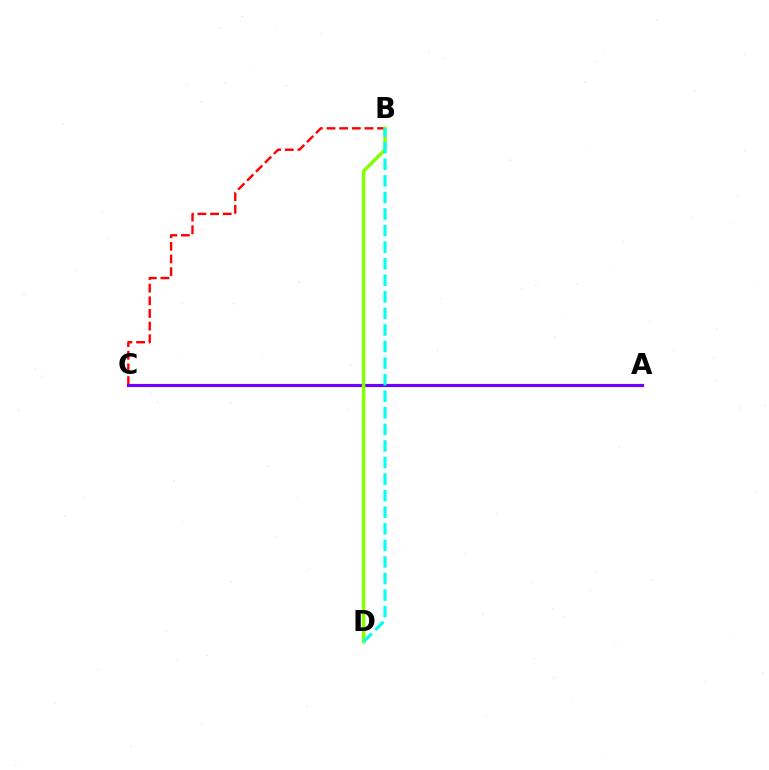{('B', 'C'): [{'color': '#ff0000', 'line_style': 'dashed', 'thickness': 1.72}], ('A', 'C'): [{'color': '#7200ff', 'line_style': 'solid', 'thickness': 2.28}], ('B', 'D'): [{'color': '#84ff00', 'line_style': 'solid', 'thickness': 2.48}, {'color': '#00fff6', 'line_style': 'dashed', 'thickness': 2.25}]}